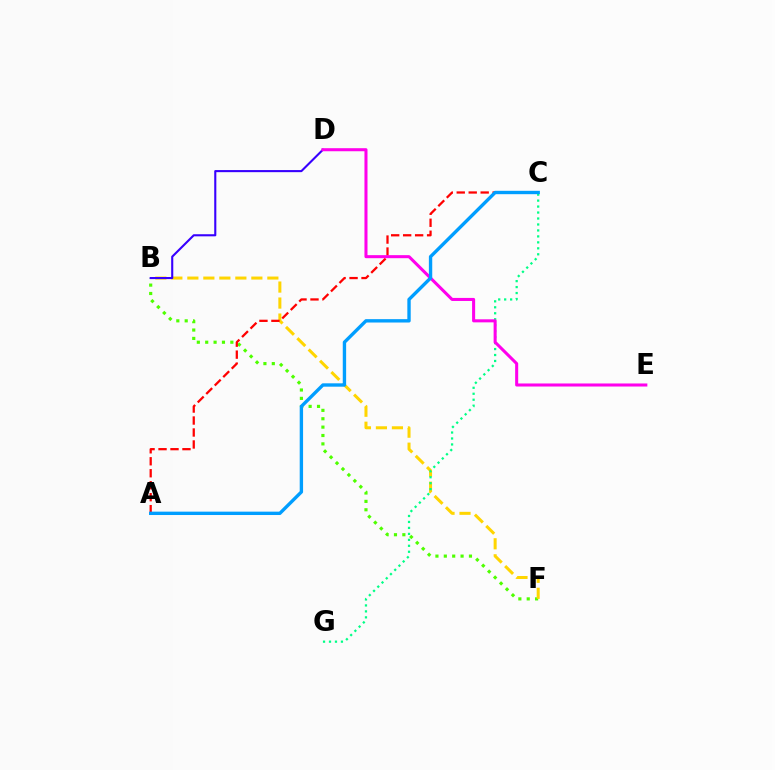{('B', 'F'): [{'color': '#4fff00', 'line_style': 'dotted', 'thickness': 2.28}, {'color': '#ffd500', 'line_style': 'dashed', 'thickness': 2.17}], ('A', 'C'): [{'color': '#ff0000', 'line_style': 'dashed', 'thickness': 1.63}, {'color': '#009eff', 'line_style': 'solid', 'thickness': 2.43}], ('C', 'G'): [{'color': '#00ff86', 'line_style': 'dotted', 'thickness': 1.62}], ('B', 'D'): [{'color': '#3700ff', 'line_style': 'solid', 'thickness': 1.51}], ('D', 'E'): [{'color': '#ff00ed', 'line_style': 'solid', 'thickness': 2.19}]}